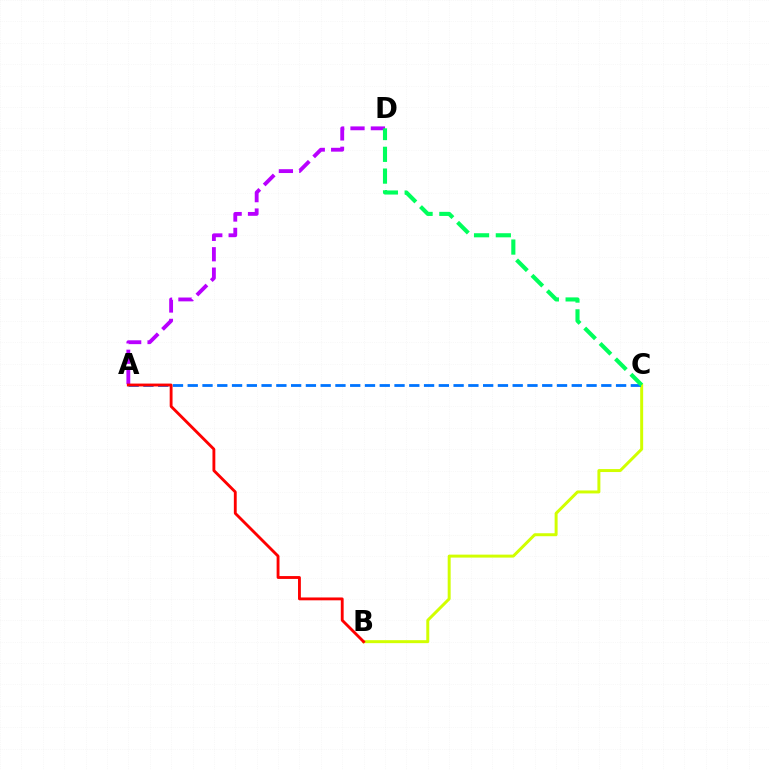{('A', 'D'): [{'color': '#b900ff', 'line_style': 'dashed', 'thickness': 2.77}], ('B', 'C'): [{'color': '#d1ff00', 'line_style': 'solid', 'thickness': 2.14}], ('A', 'C'): [{'color': '#0074ff', 'line_style': 'dashed', 'thickness': 2.01}], ('C', 'D'): [{'color': '#00ff5c', 'line_style': 'dashed', 'thickness': 2.96}], ('A', 'B'): [{'color': '#ff0000', 'line_style': 'solid', 'thickness': 2.05}]}